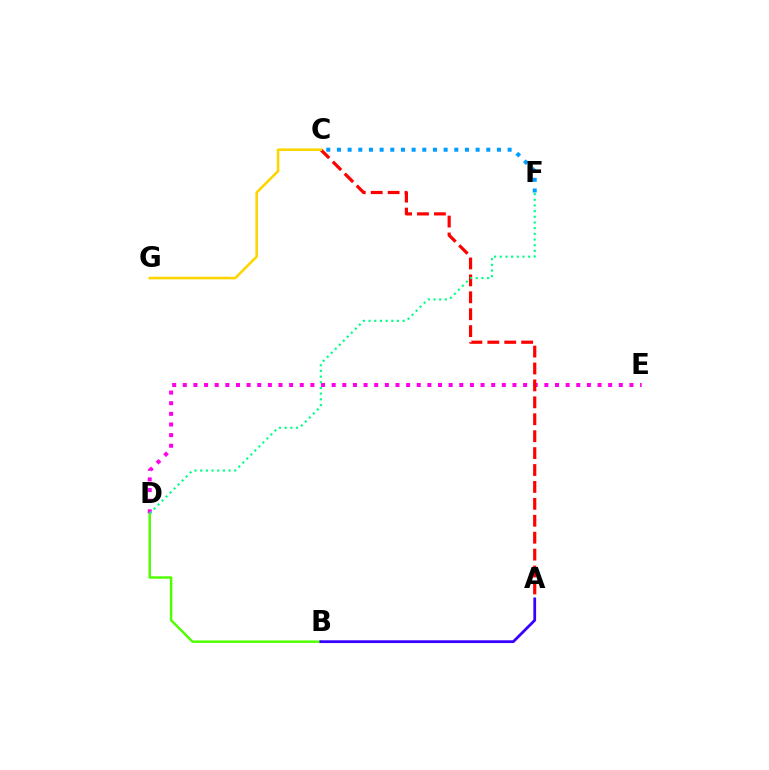{('B', 'D'): [{'color': '#4fff00', 'line_style': 'solid', 'thickness': 1.76}], ('A', 'B'): [{'color': '#3700ff', 'line_style': 'solid', 'thickness': 1.98}], ('C', 'F'): [{'color': '#009eff', 'line_style': 'dotted', 'thickness': 2.9}], ('D', 'E'): [{'color': '#ff00ed', 'line_style': 'dotted', 'thickness': 2.89}], ('A', 'C'): [{'color': '#ff0000', 'line_style': 'dashed', 'thickness': 2.3}], ('D', 'F'): [{'color': '#00ff86', 'line_style': 'dotted', 'thickness': 1.54}], ('C', 'G'): [{'color': '#ffd500', 'line_style': 'solid', 'thickness': 1.86}]}